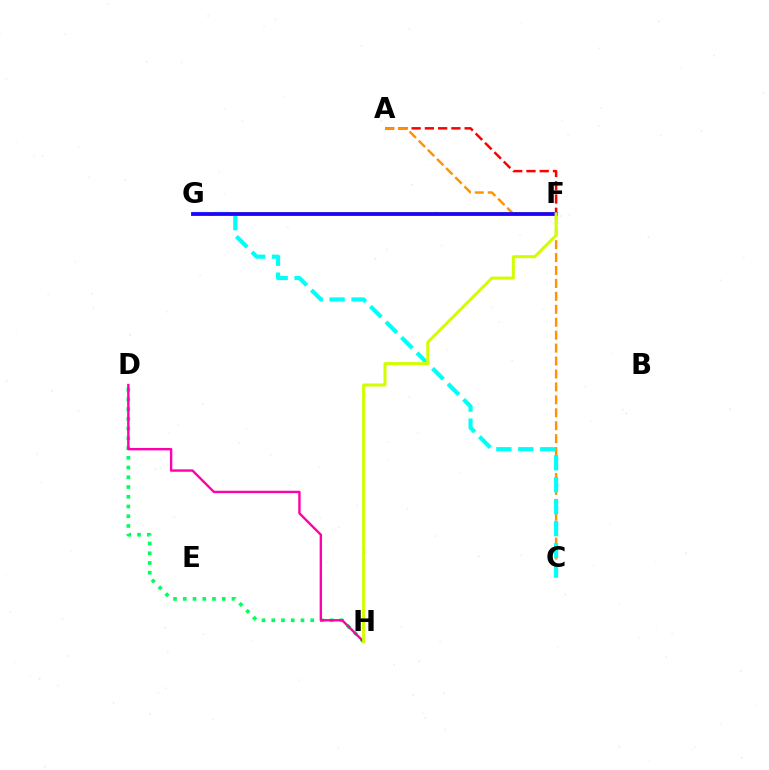{('D', 'H'): [{'color': '#00ff5c', 'line_style': 'dotted', 'thickness': 2.65}, {'color': '#ff00ac', 'line_style': 'solid', 'thickness': 1.72}], ('F', 'G'): [{'color': '#b900ff', 'line_style': 'solid', 'thickness': 2.58}, {'color': '#0074ff', 'line_style': 'solid', 'thickness': 1.86}, {'color': '#3dff00', 'line_style': 'solid', 'thickness': 2.64}, {'color': '#2500ff', 'line_style': 'solid', 'thickness': 2.65}], ('A', 'F'): [{'color': '#ff0000', 'line_style': 'dashed', 'thickness': 1.8}], ('A', 'C'): [{'color': '#ff9400', 'line_style': 'dashed', 'thickness': 1.76}], ('C', 'G'): [{'color': '#00fff6', 'line_style': 'dashed', 'thickness': 2.98}], ('F', 'H'): [{'color': '#d1ff00', 'line_style': 'solid', 'thickness': 2.17}]}